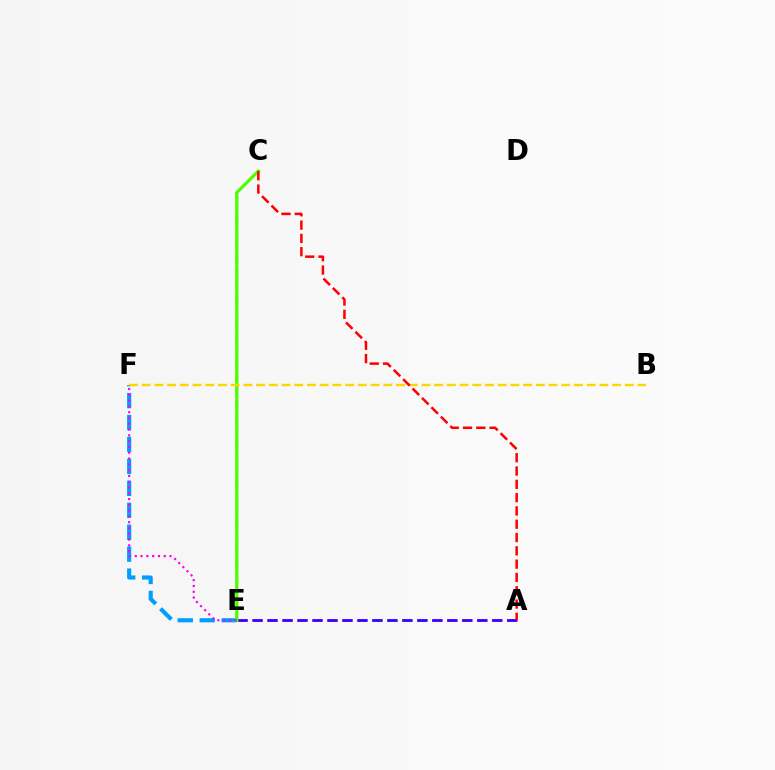{('E', 'F'): [{'color': '#009eff', 'line_style': 'dashed', 'thickness': 2.98}, {'color': '#ff00ed', 'line_style': 'dotted', 'thickness': 1.57}], ('A', 'E'): [{'color': '#3700ff', 'line_style': 'dashed', 'thickness': 2.04}], ('C', 'E'): [{'color': '#00ff86', 'line_style': 'dashed', 'thickness': 1.8}, {'color': '#4fff00', 'line_style': 'solid', 'thickness': 2.33}], ('B', 'F'): [{'color': '#ffd500', 'line_style': 'dashed', 'thickness': 1.73}], ('A', 'C'): [{'color': '#ff0000', 'line_style': 'dashed', 'thickness': 1.81}]}